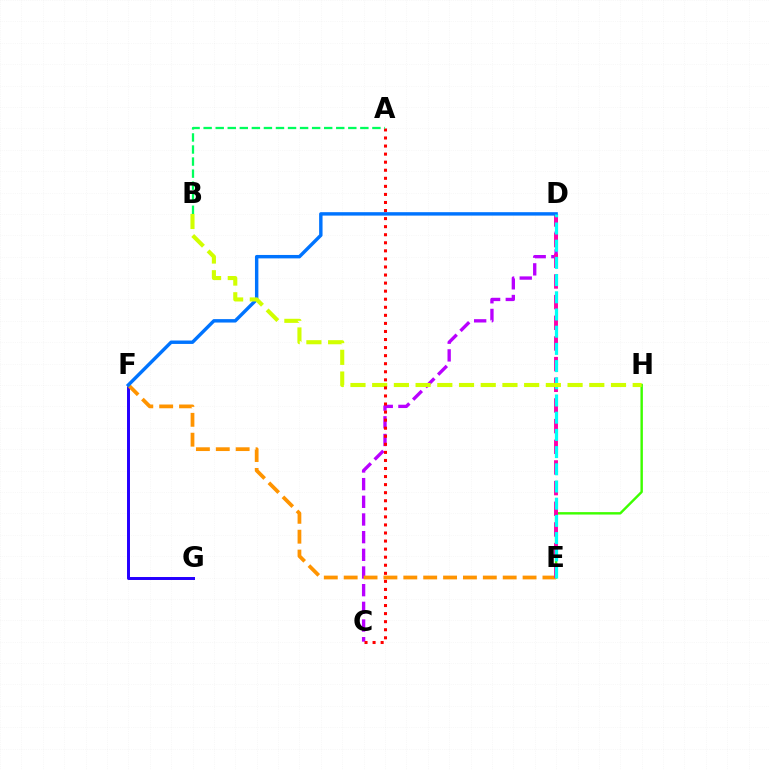{('E', 'H'): [{'color': '#3dff00', 'line_style': 'solid', 'thickness': 1.74}], ('C', 'D'): [{'color': '#b900ff', 'line_style': 'dashed', 'thickness': 2.4}], ('F', 'G'): [{'color': '#2500ff', 'line_style': 'solid', 'thickness': 2.14}], ('E', 'F'): [{'color': '#ff9400', 'line_style': 'dashed', 'thickness': 2.7}], ('D', 'E'): [{'color': '#ff00ac', 'line_style': 'dashed', 'thickness': 2.81}, {'color': '#00fff6', 'line_style': 'dashed', 'thickness': 2.34}], ('D', 'F'): [{'color': '#0074ff', 'line_style': 'solid', 'thickness': 2.46}], ('B', 'H'): [{'color': '#d1ff00', 'line_style': 'dashed', 'thickness': 2.95}], ('A', 'C'): [{'color': '#ff0000', 'line_style': 'dotted', 'thickness': 2.19}], ('A', 'B'): [{'color': '#00ff5c', 'line_style': 'dashed', 'thickness': 1.64}]}